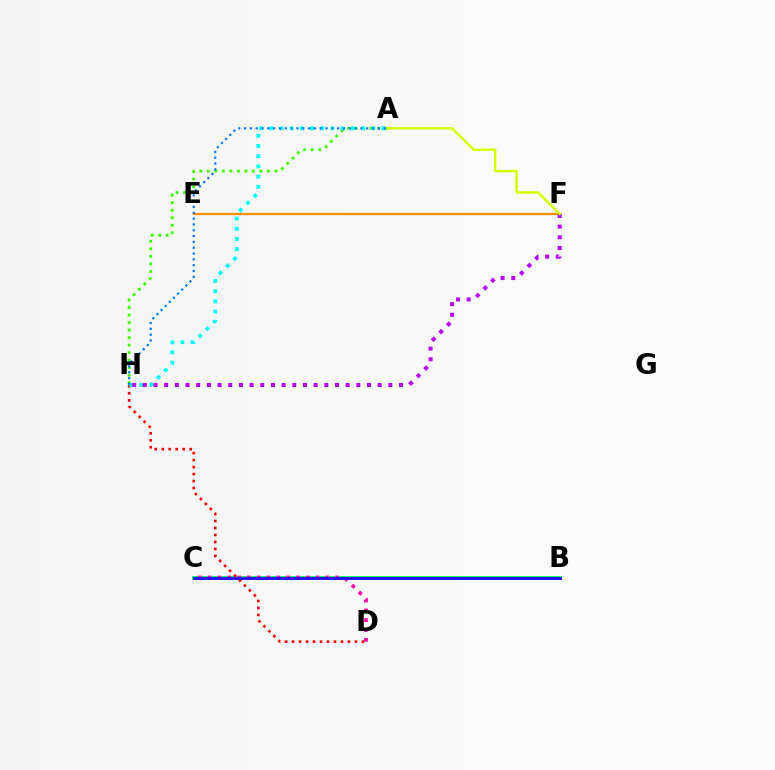{('B', 'C'): [{'color': '#00ff5c', 'line_style': 'solid', 'thickness': 2.77}, {'color': '#2500ff', 'line_style': 'solid', 'thickness': 1.96}], ('D', 'H'): [{'color': '#ff0000', 'line_style': 'dotted', 'thickness': 1.9}], ('E', 'F'): [{'color': '#ff9400', 'line_style': 'solid', 'thickness': 1.69}], ('C', 'D'): [{'color': '#ff00ac', 'line_style': 'dotted', 'thickness': 2.67}], ('A', 'H'): [{'color': '#3dff00', 'line_style': 'dotted', 'thickness': 2.04}, {'color': '#00fff6', 'line_style': 'dotted', 'thickness': 2.77}, {'color': '#0074ff', 'line_style': 'dotted', 'thickness': 1.58}], ('F', 'H'): [{'color': '#b900ff', 'line_style': 'dotted', 'thickness': 2.9}], ('A', 'F'): [{'color': '#d1ff00', 'line_style': 'solid', 'thickness': 1.79}]}